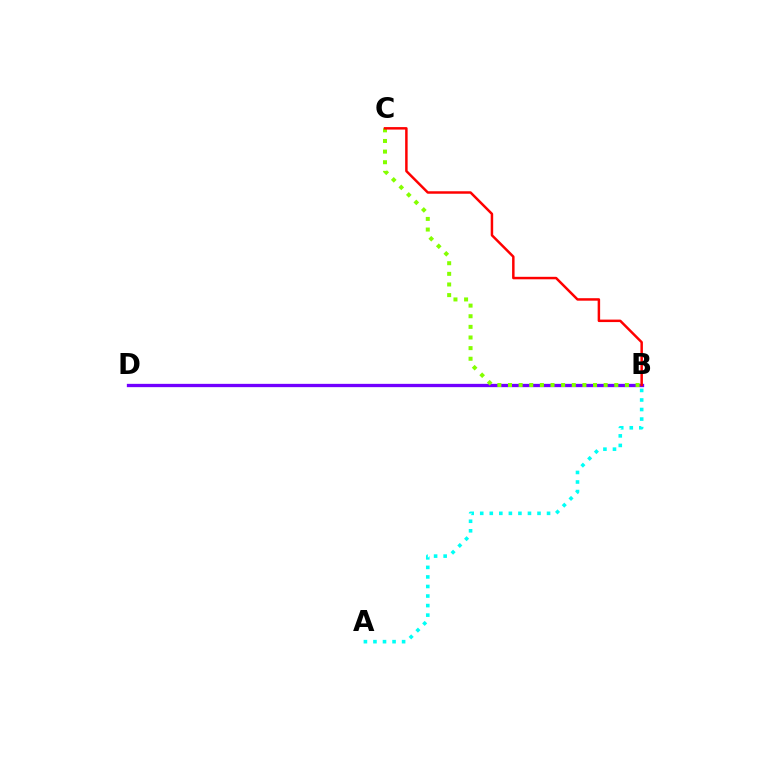{('A', 'B'): [{'color': '#00fff6', 'line_style': 'dotted', 'thickness': 2.59}], ('B', 'D'): [{'color': '#7200ff', 'line_style': 'solid', 'thickness': 2.38}], ('B', 'C'): [{'color': '#84ff00', 'line_style': 'dotted', 'thickness': 2.89}, {'color': '#ff0000', 'line_style': 'solid', 'thickness': 1.79}]}